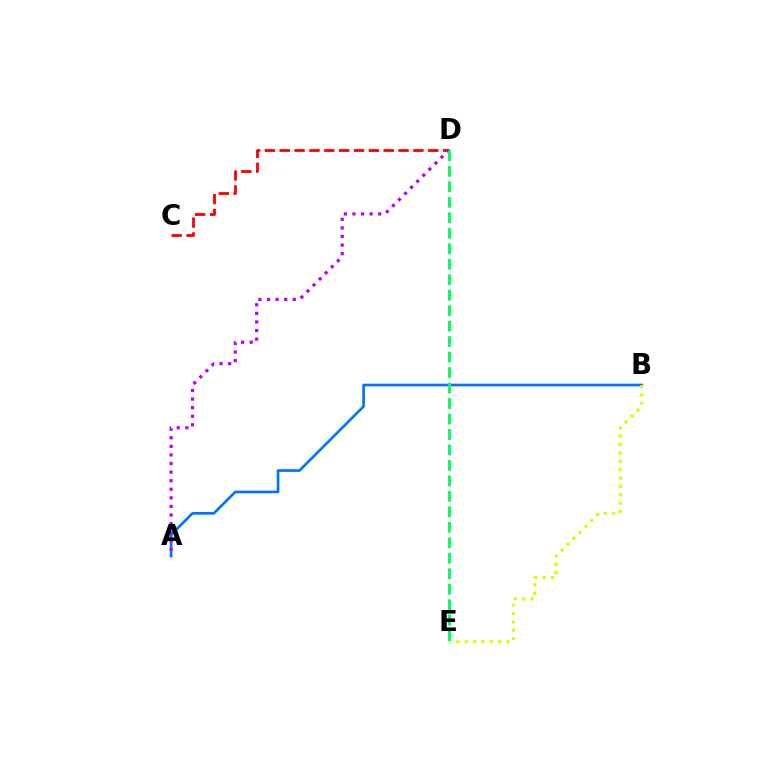{('C', 'D'): [{'color': '#ff0000', 'line_style': 'dashed', 'thickness': 2.02}], ('A', 'B'): [{'color': '#0074ff', 'line_style': 'solid', 'thickness': 1.92}], ('A', 'D'): [{'color': '#b900ff', 'line_style': 'dotted', 'thickness': 2.33}], ('B', 'E'): [{'color': '#d1ff00', 'line_style': 'dotted', 'thickness': 2.27}], ('D', 'E'): [{'color': '#00ff5c', 'line_style': 'dashed', 'thickness': 2.1}]}